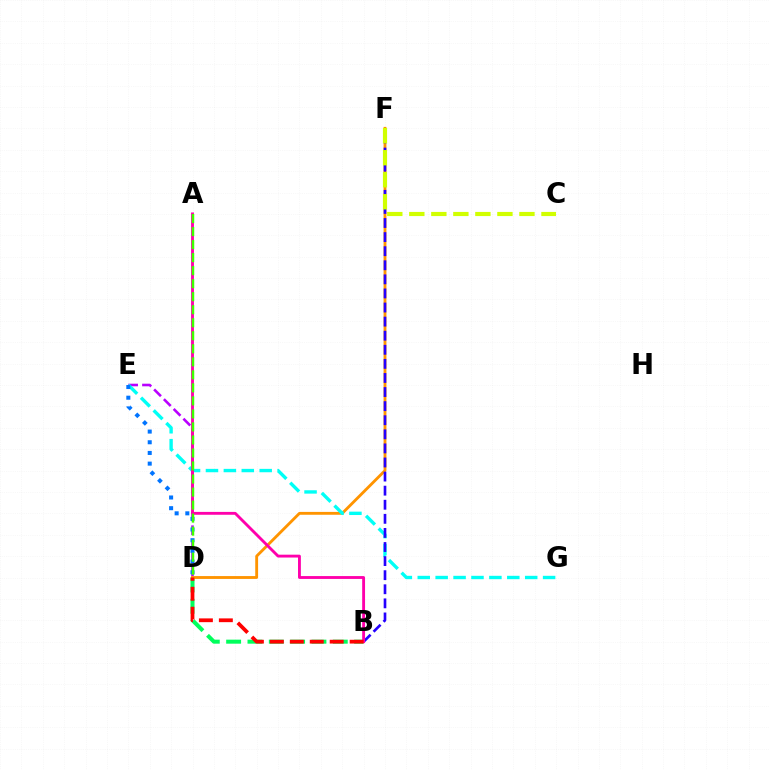{('D', 'E'): [{'color': '#b900ff', 'line_style': 'dashed', 'thickness': 1.88}, {'color': '#0074ff', 'line_style': 'dotted', 'thickness': 2.9}], ('B', 'D'): [{'color': '#00ff5c', 'line_style': 'dashed', 'thickness': 2.9}, {'color': '#ff0000', 'line_style': 'dashed', 'thickness': 2.71}], ('D', 'F'): [{'color': '#ff9400', 'line_style': 'solid', 'thickness': 2.05}], ('E', 'G'): [{'color': '#00fff6', 'line_style': 'dashed', 'thickness': 2.43}], ('B', 'F'): [{'color': '#2500ff', 'line_style': 'dashed', 'thickness': 1.91}], ('A', 'B'): [{'color': '#ff00ac', 'line_style': 'solid', 'thickness': 2.06}], ('C', 'F'): [{'color': '#d1ff00', 'line_style': 'dashed', 'thickness': 2.99}], ('A', 'D'): [{'color': '#3dff00', 'line_style': 'dashed', 'thickness': 1.77}]}